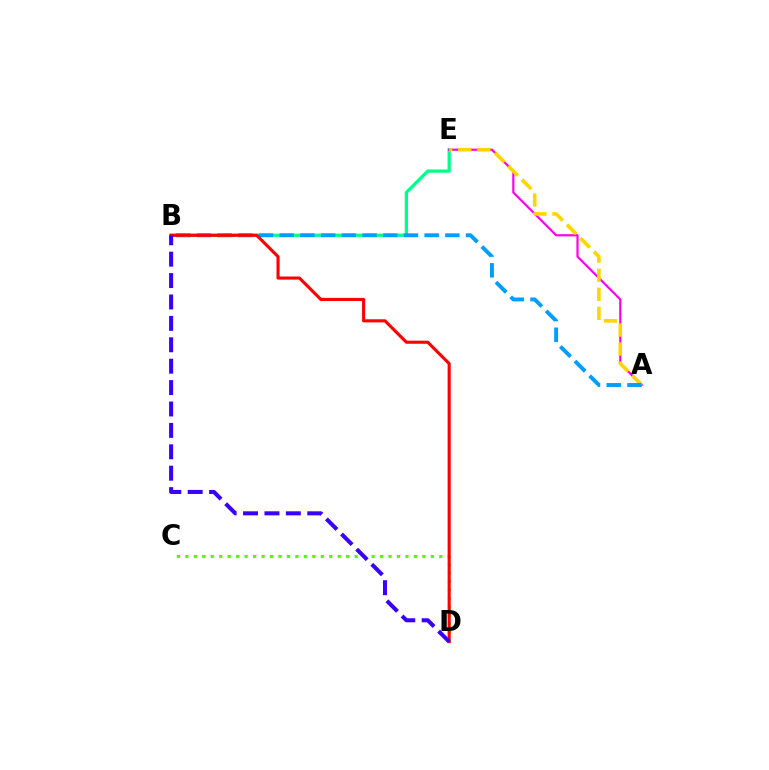{('B', 'E'): [{'color': '#00ff86', 'line_style': 'solid', 'thickness': 2.35}], ('A', 'E'): [{'color': '#ff00ed', 'line_style': 'solid', 'thickness': 1.58}, {'color': '#ffd500', 'line_style': 'dashed', 'thickness': 2.59}], ('A', 'B'): [{'color': '#009eff', 'line_style': 'dashed', 'thickness': 2.81}], ('C', 'D'): [{'color': '#4fff00', 'line_style': 'dotted', 'thickness': 2.3}], ('B', 'D'): [{'color': '#ff0000', 'line_style': 'solid', 'thickness': 2.24}, {'color': '#3700ff', 'line_style': 'dashed', 'thickness': 2.91}]}